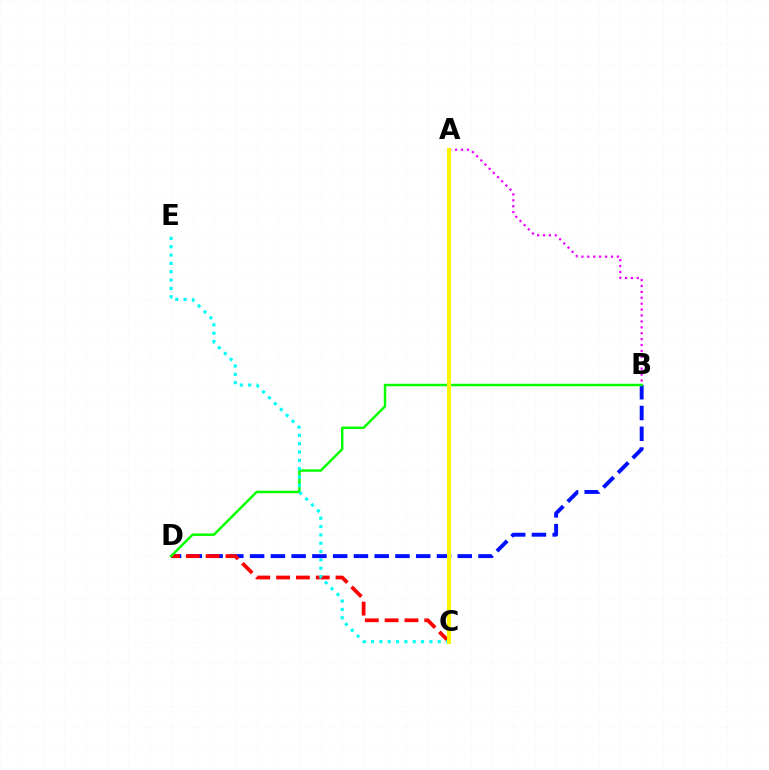{('B', 'D'): [{'color': '#0010ff', 'line_style': 'dashed', 'thickness': 2.82}, {'color': '#08ff00', 'line_style': 'solid', 'thickness': 1.78}], ('A', 'B'): [{'color': '#ee00ff', 'line_style': 'dotted', 'thickness': 1.6}], ('C', 'D'): [{'color': '#ff0000', 'line_style': 'dashed', 'thickness': 2.69}], ('C', 'E'): [{'color': '#00fff6', 'line_style': 'dotted', 'thickness': 2.27}], ('A', 'C'): [{'color': '#fcf500', 'line_style': 'solid', 'thickness': 2.9}]}